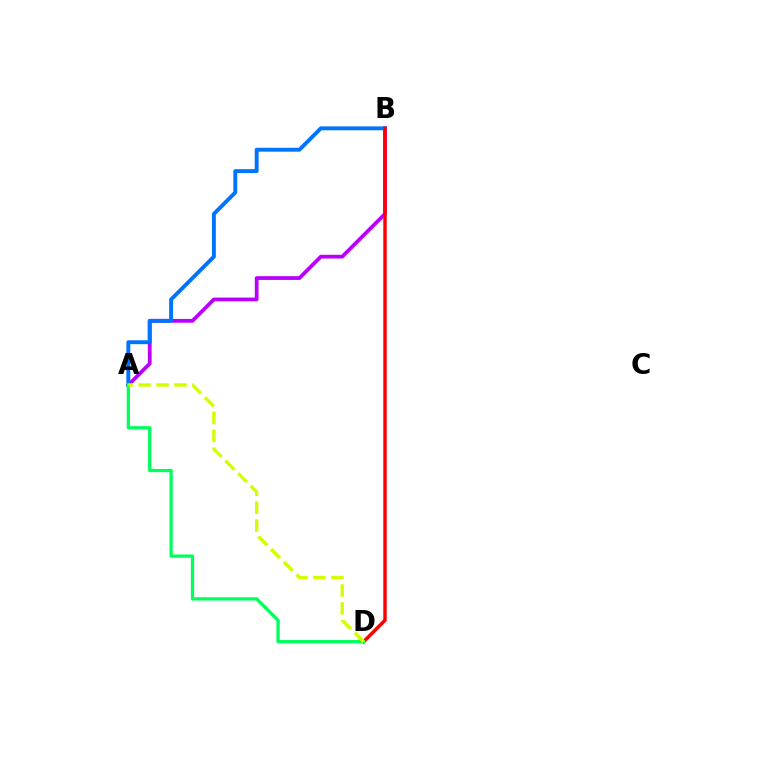{('A', 'B'): [{'color': '#b900ff', 'line_style': 'solid', 'thickness': 2.72}, {'color': '#0074ff', 'line_style': 'solid', 'thickness': 2.82}], ('B', 'D'): [{'color': '#ff0000', 'line_style': 'solid', 'thickness': 2.47}], ('A', 'D'): [{'color': '#00ff5c', 'line_style': 'solid', 'thickness': 2.35}, {'color': '#d1ff00', 'line_style': 'dashed', 'thickness': 2.43}]}